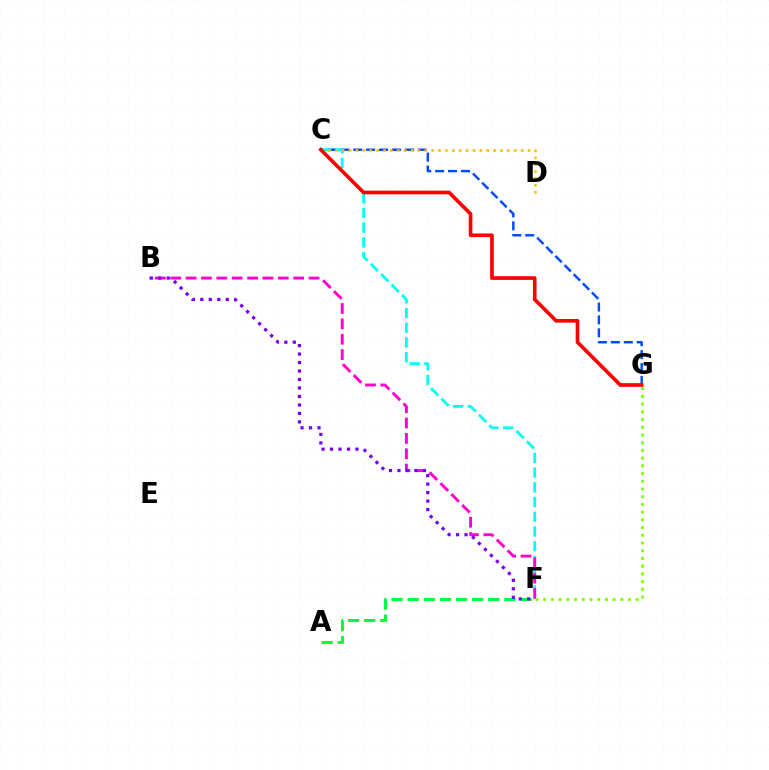{('C', 'G'): [{'color': '#004bff', 'line_style': 'dashed', 'thickness': 1.75}, {'color': '#ff0000', 'line_style': 'solid', 'thickness': 2.63}], ('C', 'F'): [{'color': '#00fff6', 'line_style': 'dashed', 'thickness': 2.0}], ('C', 'D'): [{'color': '#ffbd00', 'line_style': 'dotted', 'thickness': 1.87}], ('B', 'F'): [{'color': '#ff00cf', 'line_style': 'dashed', 'thickness': 2.09}, {'color': '#7200ff', 'line_style': 'dotted', 'thickness': 2.3}], ('F', 'G'): [{'color': '#84ff00', 'line_style': 'dotted', 'thickness': 2.1}], ('A', 'F'): [{'color': '#00ff39', 'line_style': 'dashed', 'thickness': 2.19}]}